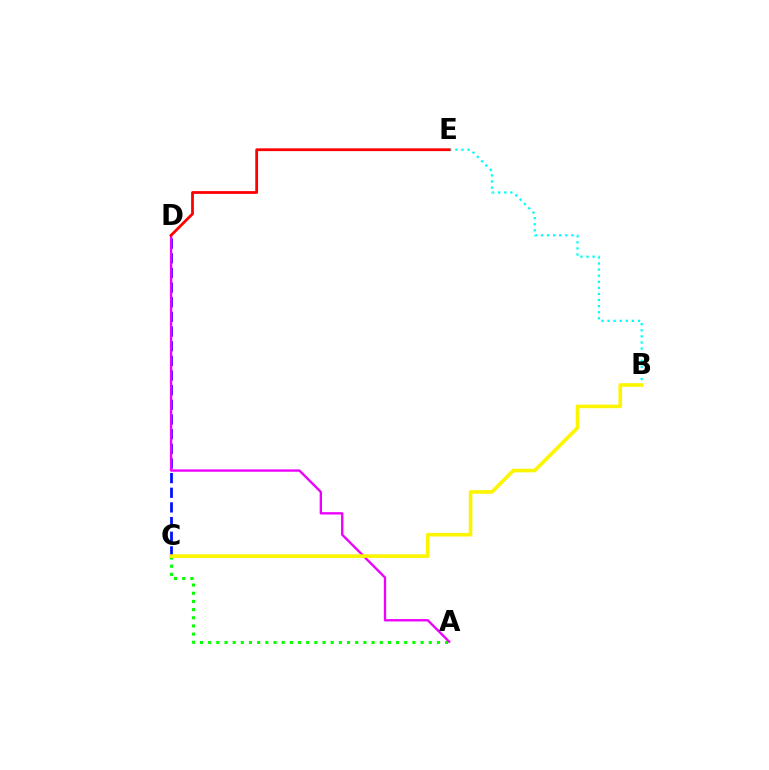{('A', 'C'): [{'color': '#08ff00', 'line_style': 'dotted', 'thickness': 2.22}], ('C', 'D'): [{'color': '#0010ff', 'line_style': 'dashed', 'thickness': 1.99}], ('B', 'E'): [{'color': '#00fff6', 'line_style': 'dotted', 'thickness': 1.65}], ('A', 'D'): [{'color': '#ee00ff', 'line_style': 'solid', 'thickness': 1.69}], ('D', 'E'): [{'color': '#ff0000', 'line_style': 'solid', 'thickness': 2.0}], ('B', 'C'): [{'color': '#fcf500', 'line_style': 'solid', 'thickness': 2.61}]}